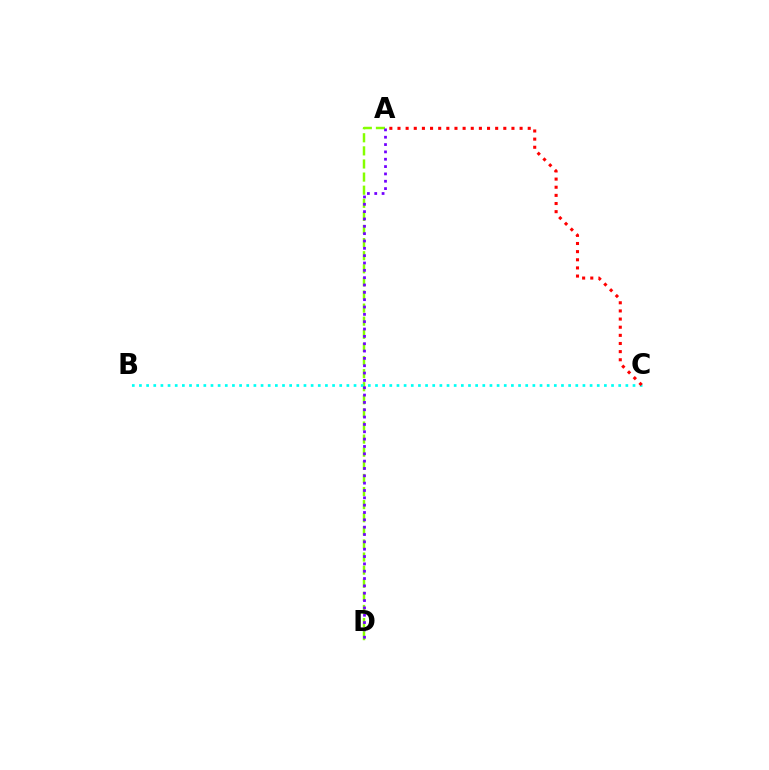{('A', 'D'): [{'color': '#84ff00', 'line_style': 'dashed', 'thickness': 1.78}, {'color': '#7200ff', 'line_style': 'dotted', 'thickness': 1.99}], ('B', 'C'): [{'color': '#00fff6', 'line_style': 'dotted', 'thickness': 1.94}], ('A', 'C'): [{'color': '#ff0000', 'line_style': 'dotted', 'thickness': 2.21}]}